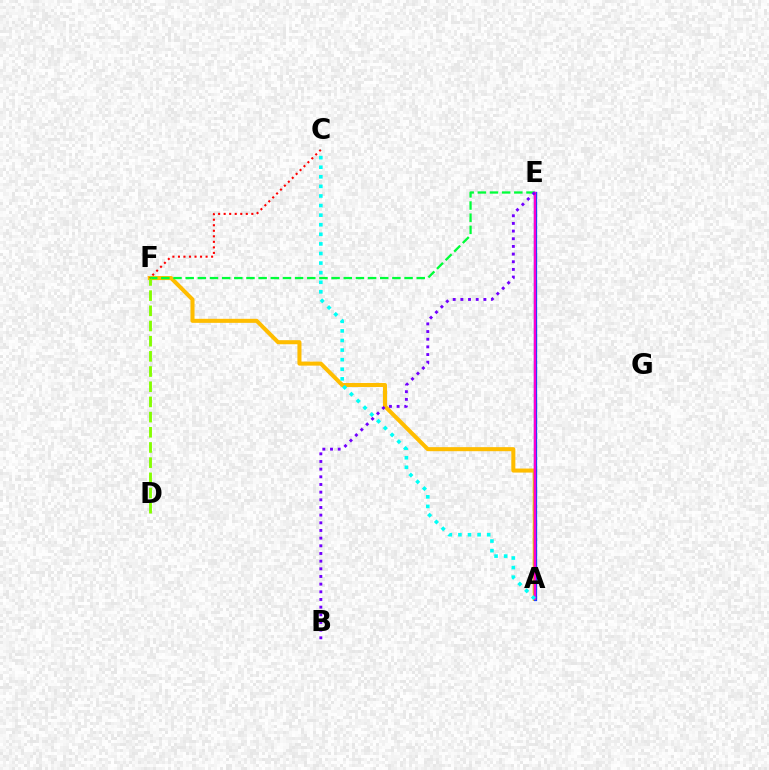{('A', 'F'): [{'color': '#ffbd00', 'line_style': 'solid', 'thickness': 2.91}], ('E', 'F'): [{'color': '#00ff39', 'line_style': 'dashed', 'thickness': 1.65}], ('D', 'F'): [{'color': '#84ff00', 'line_style': 'dashed', 'thickness': 2.06}], ('C', 'F'): [{'color': '#ff0000', 'line_style': 'dotted', 'thickness': 1.5}], ('A', 'E'): [{'color': '#004bff', 'line_style': 'solid', 'thickness': 2.37}, {'color': '#ff00cf', 'line_style': 'solid', 'thickness': 1.71}], ('B', 'E'): [{'color': '#7200ff', 'line_style': 'dotted', 'thickness': 2.08}], ('A', 'C'): [{'color': '#00fff6', 'line_style': 'dotted', 'thickness': 2.6}]}